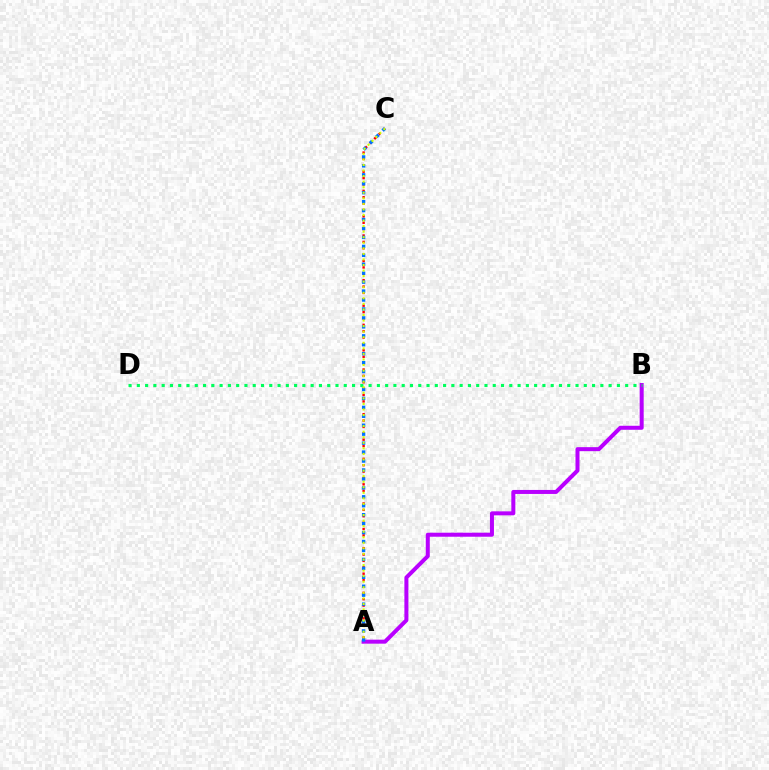{('A', 'B'): [{'color': '#b900ff', 'line_style': 'solid', 'thickness': 2.89}], ('B', 'D'): [{'color': '#00ff5c', 'line_style': 'dotted', 'thickness': 2.25}], ('A', 'C'): [{'color': '#ff0000', 'line_style': 'dotted', 'thickness': 1.73}, {'color': '#0074ff', 'line_style': 'dotted', 'thickness': 2.43}, {'color': '#d1ff00', 'line_style': 'dotted', 'thickness': 1.51}]}